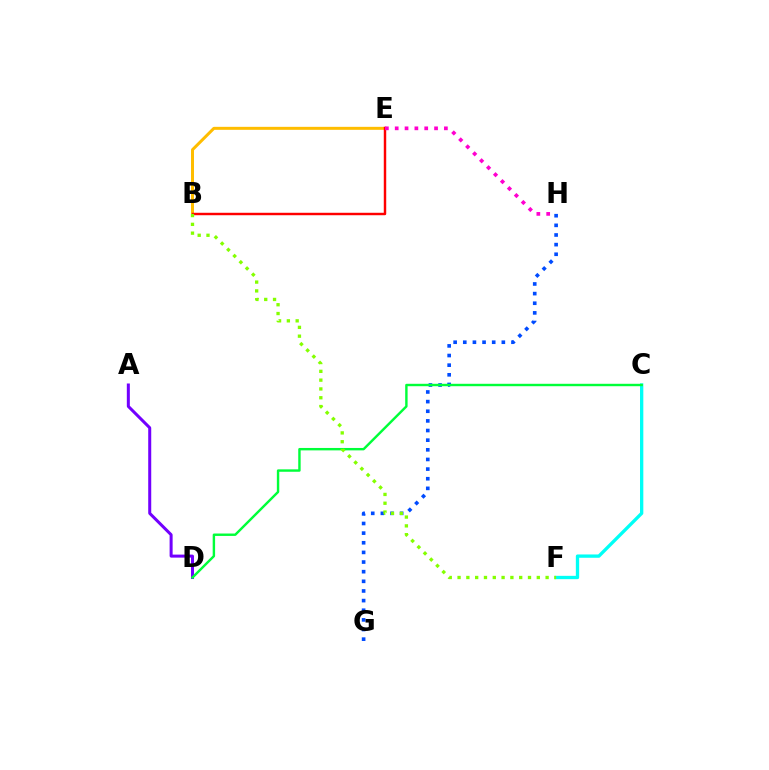{('G', 'H'): [{'color': '#004bff', 'line_style': 'dotted', 'thickness': 2.62}], ('C', 'F'): [{'color': '#00fff6', 'line_style': 'solid', 'thickness': 2.39}], ('B', 'E'): [{'color': '#ffbd00', 'line_style': 'solid', 'thickness': 2.16}, {'color': '#ff0000', 'line_style': 'solid', 'thickness': 1.76}], ('A', 'D'): [{'color': '#7200ff', 'line_style': 'solid', 'thickness': 2.17}], ('C', 'D'): [{'color': '#00ff39', 'line_style': 'solid', 'thickness': 1.74}], ('B', 'F'): [{'color': '#84ff00', 'line_style': 'dotted', 'thickness': 2.39}], ('E', 'H'): [{'color': '#ff00cf', 'line_style': 'dotted', 'thickness': 2.67}]}